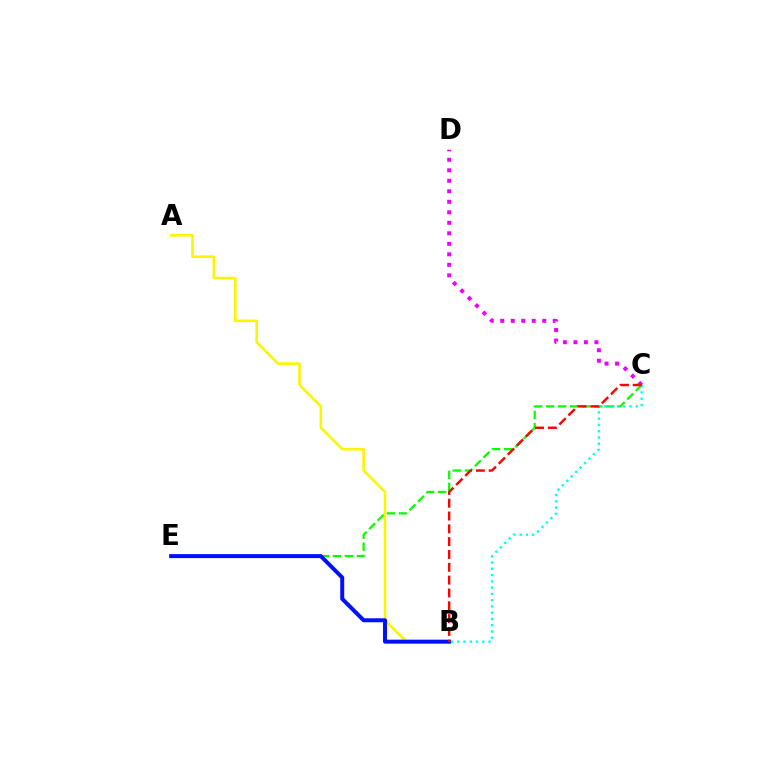{('C', 'E'): [{'color': '#08ff00', 'line_style': 'dashed', 'thickness': 1.63}], ('A', 'B'): [{'color': '#fcf500', 'line_style': 'solid', 'thickness': 1.86}], ('B', 'E'): [{'color': '#0010ff', 'line_style': 'solid', 'thickness': 2.86}], ('C', 'D'): [{'color': '#ee00ff', 'line_style': 'dotted', 'thickness': 2.85}], ('B', 'C'): [{'color': '#00fff6', 'line_style': 'dotted', 'thickness': 1.7}, {'color': '#ff0000', 'line_style': 'dashed', 'thickness': 1.74}]}